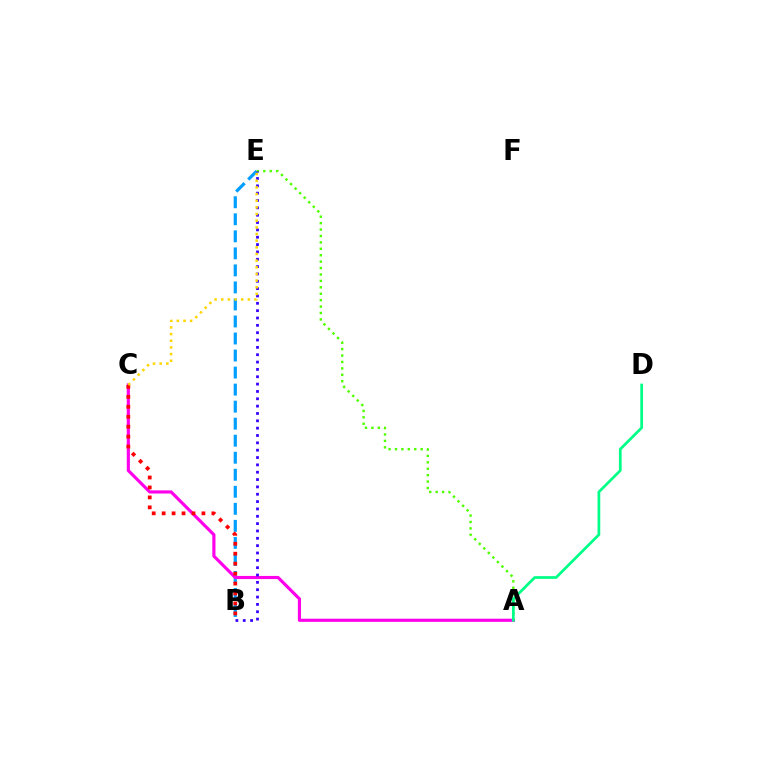{('B', 'E'): [{'color': '#009eff', 'line_style': 'dashed', 'thickness': 2.31}, {'color': '#3700ff', 'line_style': 'dotted', 'thickness': 2.0}], ('A', 'E'): [{'color': '#4fff00', 'line_style': 'dotted', 'thickness': 1.74}], ('A', 'C'): [{'color': '#ff00ed', 'line_style': 'solid', 'thickness': 2.27}], ('B', 'C'): [{'color': '#ff0000', 'line_style': 'dotted', 'thickness': 2.7}], ('A', 'D'): [{'color': '#00ff86', 'line_style': 'solid', 'thickness': 1.97}], ('C', 'E'): [{'color': '#ffd500', 'line_style': 'dotted', 'thickness': 1.81}]}